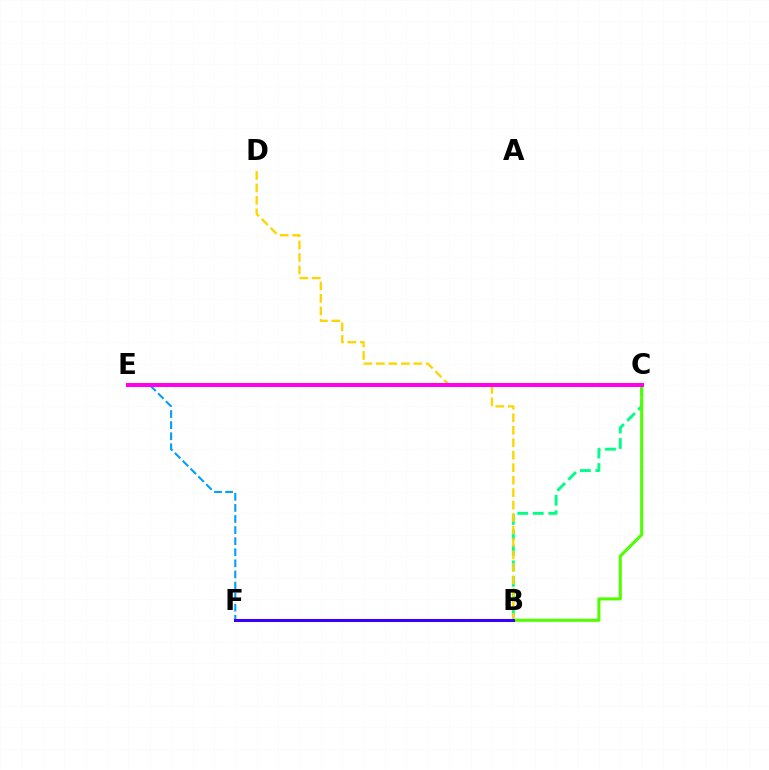{('B', 'C'): [{'color': '#00ff86', 'line_style': 'dashed', 'thickness': 2.1}, {'color': '#4fff00', 'line_style': 'solid', 'thickness': 2.19}], ('E', 'F'): [{'color': '#009eff', 'line_style': 'dashed', 'thickness': 1.51}], ('B', 'F'): [{'color': '#ff0000', 'line_style': 'solid', 'thickness': 2.19}, {'color': '#3700ff', 'line_style': 'solid', 'thickness': 2.14}], ('B', 'D'): [{'color': '#ffd500', 'line_style': 'dashed', 'thickness': 1.69}], ('C', 'E'): [{'color': '#ff00ed', 'line_style': 'solid', 'thickness': 2.89}]}